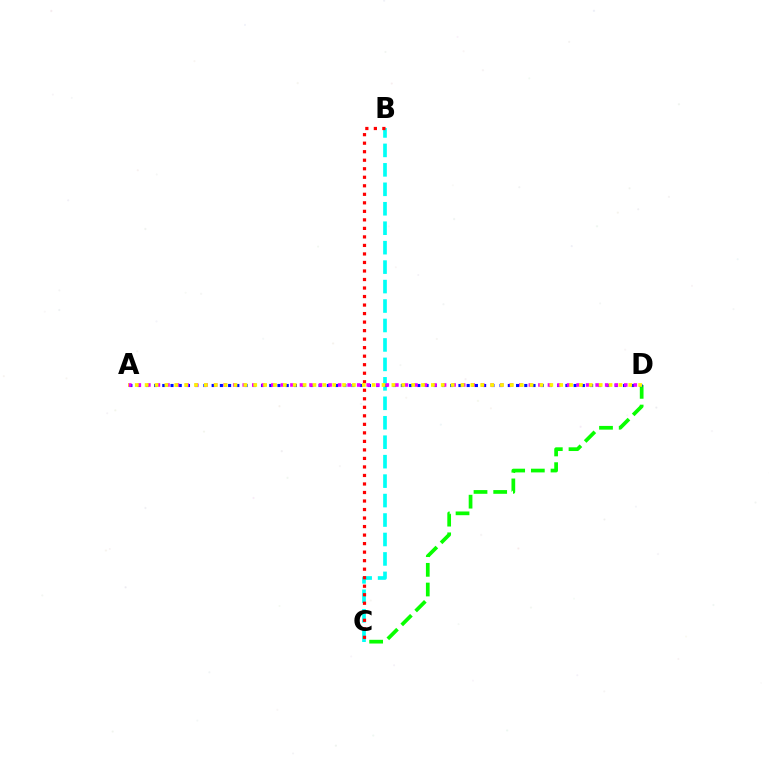{('B', 'C'): [{'color': '#00fff6', 'line_style': 'dashed', 'thickness': 2.64}, {'color': '#ff0000', 'line_style': 'dotted', 'thickness': 2.31}], ('C', 'D'): [{'color': '#08ff00', 'line_style': 'dashed', 'thickness': 2.67}], ('A', 'D'): [{'color': '#0010ff', 'line_style': 'dotted', 'thickness': 2.24}, {'color': '#ee00ff', 'line_style': 'dotted', 'thickness': 2.59}, {'color': '#fcf500', 'line_style': 'dotted', 'thickness': 2.68}]}